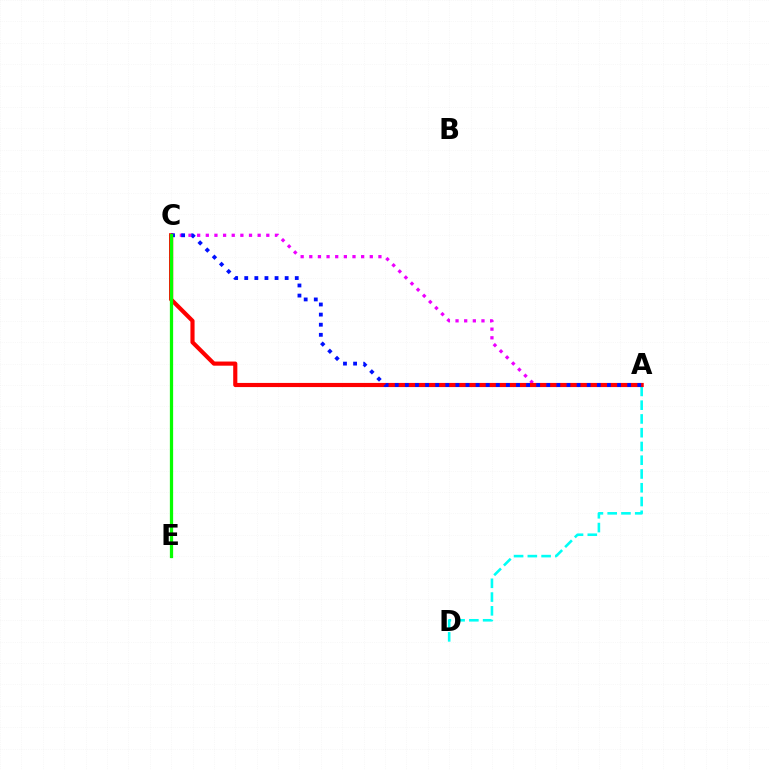{('A', 'D'): [{'color': '#00fff6', 'line_style': 'dashed', 'thickness': 1.87}], ('A', 'C'): [{'color': '#ee00ff', 'line_style': 'dotted', 'thickness': 2.35}, {'color': '#ff0000', 'line_style': 'solid', 'thickness': 2.98}, {'color': '#0010ff', 'line_style': 'dotted', 'thickness': 2.75}], ('C', 'E'): [{'color': '#fcf500', 'line_style': 'dashed', 'thickness': 2.05}, {'color': '#08ff00', 'line_style': 'solid', 'thickness': 2.35}]}